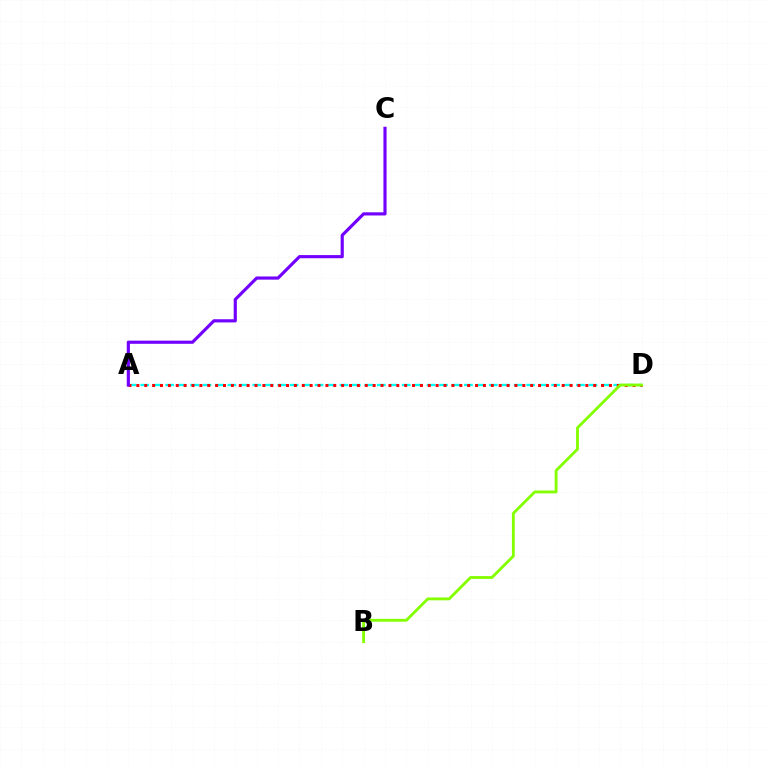{('A', 'D'): [{'color': '#00fff6', 'line_style': 'dashed', 'thickness': 1.69}, {'color': '#ff0000', 'line_style': 'dotted', 'thickness': 2.14}], ('B', 'D'): [{'color': '#84ff00', 'line_style': 'solid', 'thickness': 2.04}], ('A', 'C'): [{'color': '#7200ff', 'line_style': 'solid', 'thickness': 2.27}]}